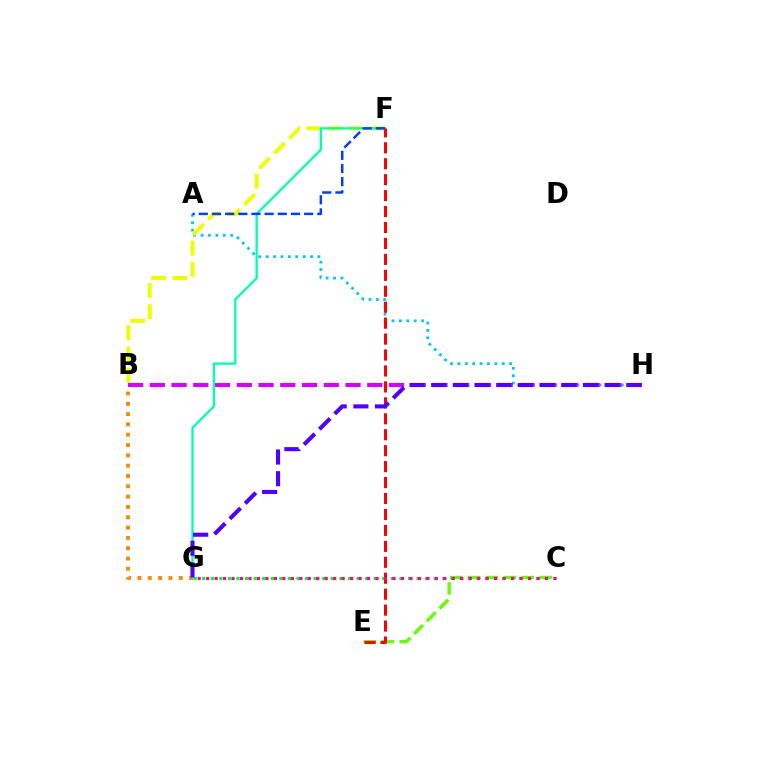{('C', 'E'): [{'color': '#66ff00', 'line_style': 'dashed', 'thickness': 2.43}], ('C', 'G'): [{'color': '#00ff27', 'line_style': 'dotted', 'thickness': 2.33}, {'color': '#ff00a0', 'line_style': 'dotted', 'thickness': 2.3}], ('A', 'H'): [{'color': '#00c7ff', 'line_style': 'dotted', 'thickness': 2.01}], ('B', 'G'): [{'color': '#ff8800', 'line_style': 'dotted', 'thickness': 2.8}], ('B', 'H'): [{'color': '#d600ff', 'line_style': 'dashed', 'thickness': 2.95}], ('B', 'F'): [{'color': '#eeff00', 'line_style': 'dashed', 'thickness': 2.89}], ('F', 'G'): [{'color': '#00ffaf', 'line_style': 'solid', 'thickness': 1.64}], ('A', 'F'): [{'color': '#003fff', 'line_style': 'dashed', 'thickness': 1.79}], ('E', 'F'): [{'color': '#ff0000', 'line_style': 'dashed', 'thickness': 2.17}], ('G', 'H'): [{'color': '#4f00ff', 'line_style': 'dashed', 'thickness': 2.94}]}